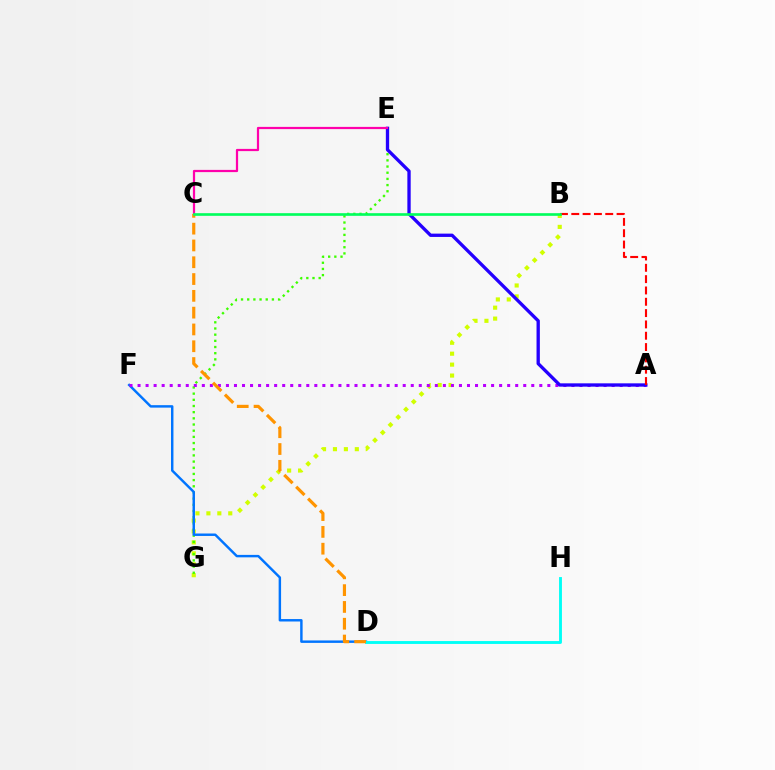{('B', 'G'): [{'color': '#d1ff00', 'line_style': 'dotted', 'thickness': 2.97}], ('E', 'G'): [{'color': '#3dff00', 'line_style': 'dotted', 'thickness': 1.68}], ('D', 'F'): [{'color': '#0074ff', 'line_style': 'solid', 'thickness': 1.76}], ('A', 'F'): [{'color': '#b900ff', 'line_style': 'dotted', 'thickness': 2.18}], ('A', 'E'): [{'color': '#2500ff', 'line_style': 'solid', 'thickness': 2.39}], ('C', 'E'): [{'color': '#ff00ac', 'line_style': 'solid', 'thickness': 1.6}], ('D', 'H'): [{'color': '#00fff6', 'line_style': 'solid', 'thickness': 2.07}], ('A', 'B'): [{'color': '#ff0000', 'line_style': 'dashed', 'thickness': 1.54}], ('C', 'D'): [{'color': '#ff9400', 'line_style': 'dashed', 'thickness': 2.28}], ('B', 'C'): [{'color': '#00ff5c', 'line_style': 'solid', 'thickness': 1.91}]}